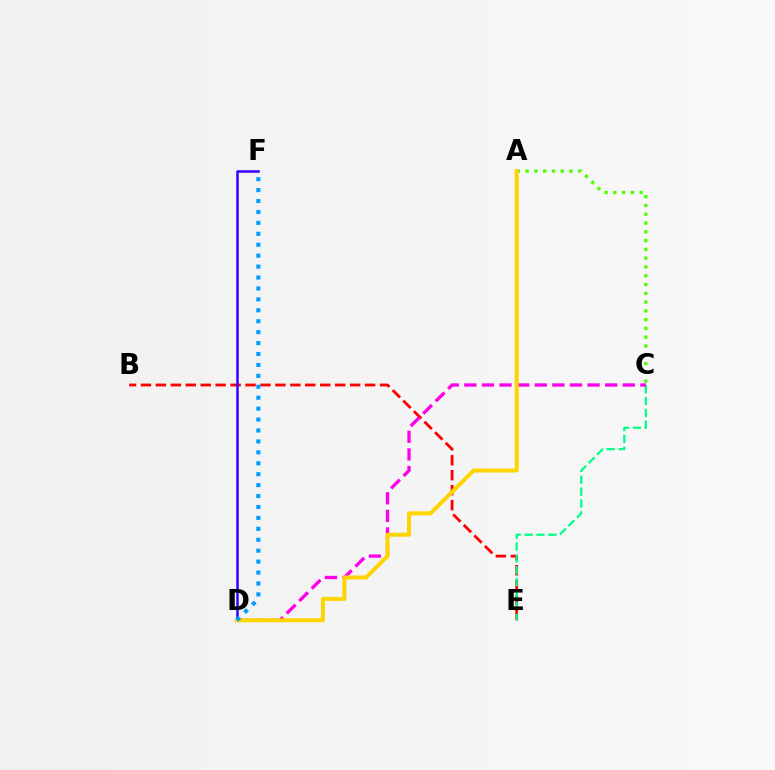{('A', 'C'): [{'color': '#4fff00', 'line_style': 'dotted', 'thickness': 2.39}], ('B', 'E'): [{'color': '#ff0000', 'line_style': 'dashed', 'thickness': 2.03}], ('C', 'E'): [{'color': '#00ff86', 'line_style': 'dashed', 'thickness': 1.61}], ('D', 'F'): [{'color': '#3700ff', 'line_style': 'solid', 'thickness': 1.81}, {'color': '#009eff', 'line_style': 'dotted', 'thickness': 2.97}], ('C', 'D'): [{'color': '#ff00ed', 'line_style': 'dashed', 'thickness': 2.39}], ('A', 'D'): [{'color': '#ffd500', 'line_style': 'solid', 'thickness': 2.88}]}